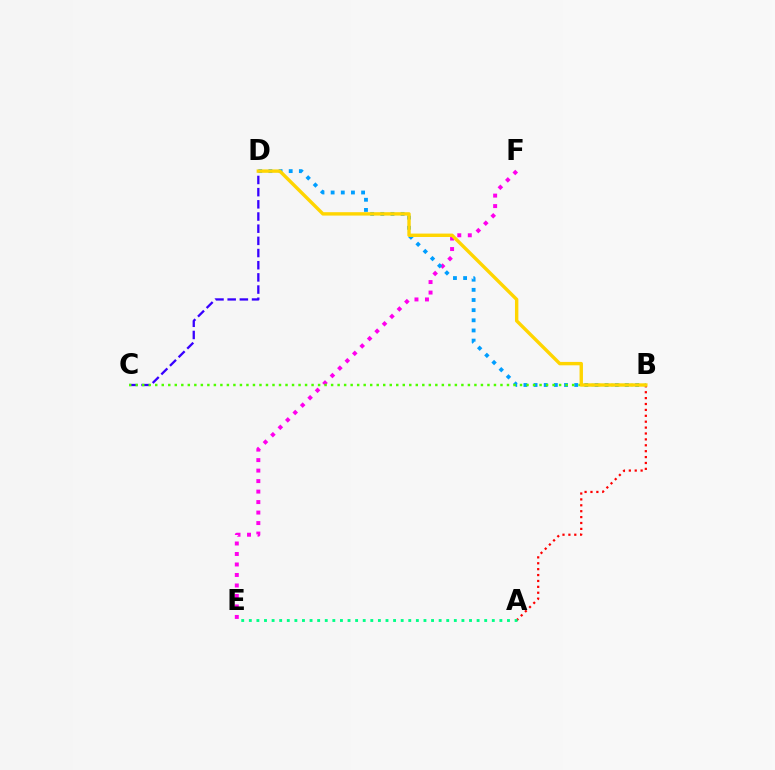{('E', 'F'): [{'color': '#ff00ed', 'line_style': 'dotted', 'thickness': 2.85}], ('A', 'B'): [{'color': '#ff0000', 'line_style': 'dotted', 'thickness': 1.6}], ('B', 'D'): [{'color': '#009eff', 'line_style': 'dotted', 'thickness': 2.76}, {'color': '#ffd500', 'line_style': 'solid', 'thickness': 2.45}], ('C', 'D'): [{'color': '#3700ff', 'line_style': 'dashed', 'thickness': 1.65}], ('B', 'C'): [{'color': '#4fff00', 'line_style': 'dotted', 'thickness': 1.77}], ('A', 'E'): [{'color': '#00ff86', 'line_style': 'dotted', 'thickness': 2.06}]}